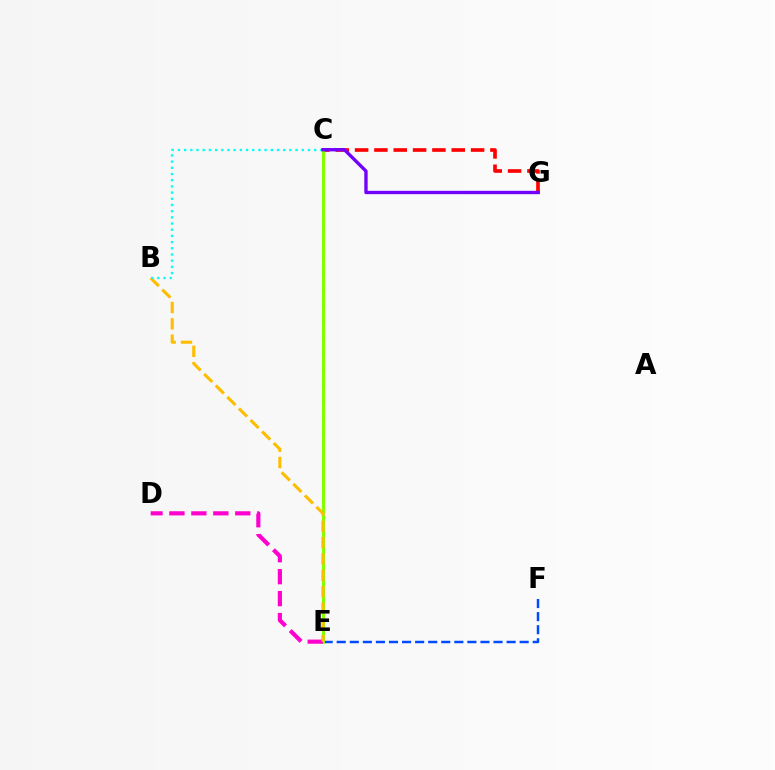{('C', 'G'): [{'color': '#ff0000', 'line_style': 'dashed', 'thickness': 2.63}, {'color': '#7200ff', 'line_style': 'solid', 'thickness': 2.41}], ('C', 'E'): [{'color': '#00ff39', 'line_style': 'dashed', 'thickness': 2.2}, {'color': '#84ff00', 'line_style': 'solid', 'thickness': 2.15}], ('E', 'F'): [{'color': '#004bff', 'line_style': 'dashed', 'thickness': 1.78}], ('D', 'E'): [{'color': '#ff00cf', 'line_style': 'dashed', 'thickness': 2.98}], ('B', 'E'): [{'color': '#ffbd00', 'line_style': 'dashed', 'thickness': 2.22}], ('B', 'C'): [{'color': '#00fff6', 'line_style': 'dotted', 'thickness': 1.68}]}